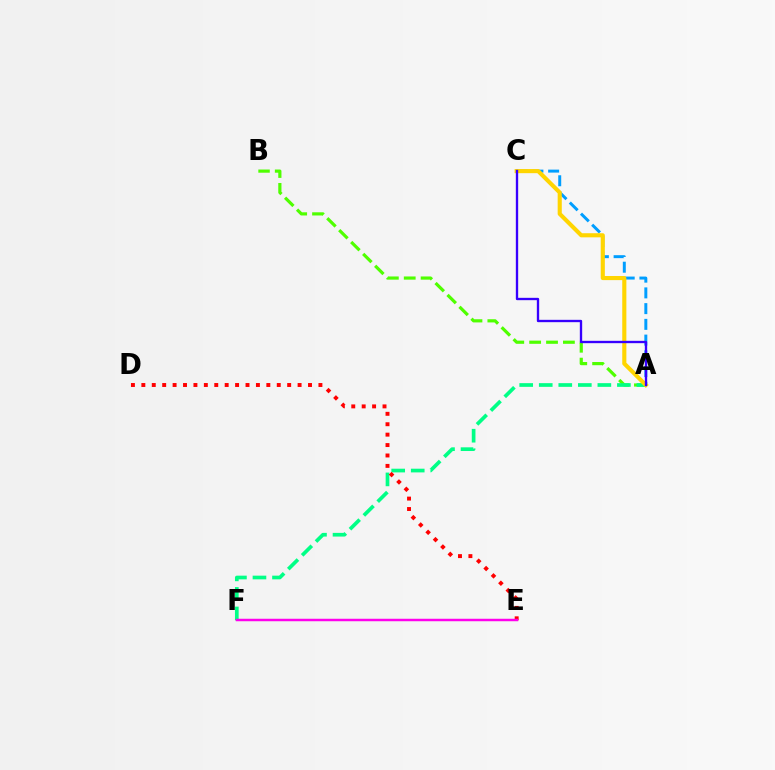{('A', 'B'): [{'color': '#4fff00', 'line_style': 'dashed', 'thickness': 2.29}], ('A', 'C'): [{'color': '#009eff', 'line_style': 'dashed', 'thickness': 2.14}, {'color': '#ffd500', 'line_style': 'solid', 'thickness': 2.97}, {'color': '#3700ff', 'line_style': 'solid', 'thickness': 1.69}], ('A', 'F'): [{'color': '#00ff86', 'line_style': 'dashed', 'thickness': 2.65}], ('D', 'E'): [{'color': '#ff0000', 'line_style': 'dotted', 'thickness': 2.83}], ('E', 'F'): [{'color': '#ff00ed', 'line_style': 'solid', 'thickness': 1.78}]}